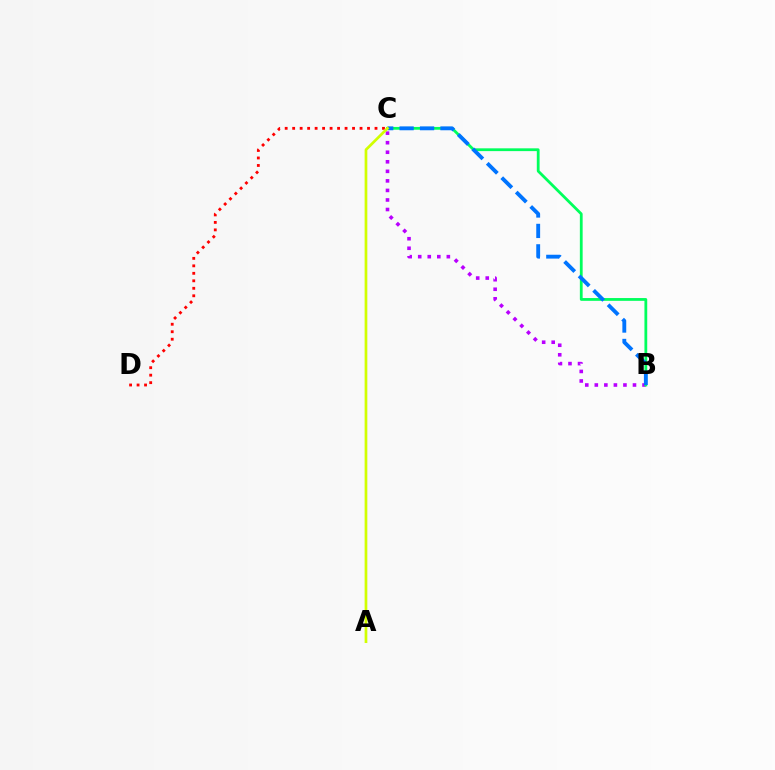{('C', 'D'): [{'color': '#ff0000', 'line_style': 'dotted', 'thickness': 2.03}], ('B', 'C'): [{'color': '#b900ff', 'line_style': 'dotted', 'thickness': 2.59}, {'color': '#00ff5c', 'line_style': 'solid', 'thickness': 2.01}, {'color': '#0074ff', 'line_style': 'dashed', 'thickness': 2.78}], ('A', 'C'): [{'color': '#d1ff00', 'line_style': 'solid', 'thickness': 1.95}]}